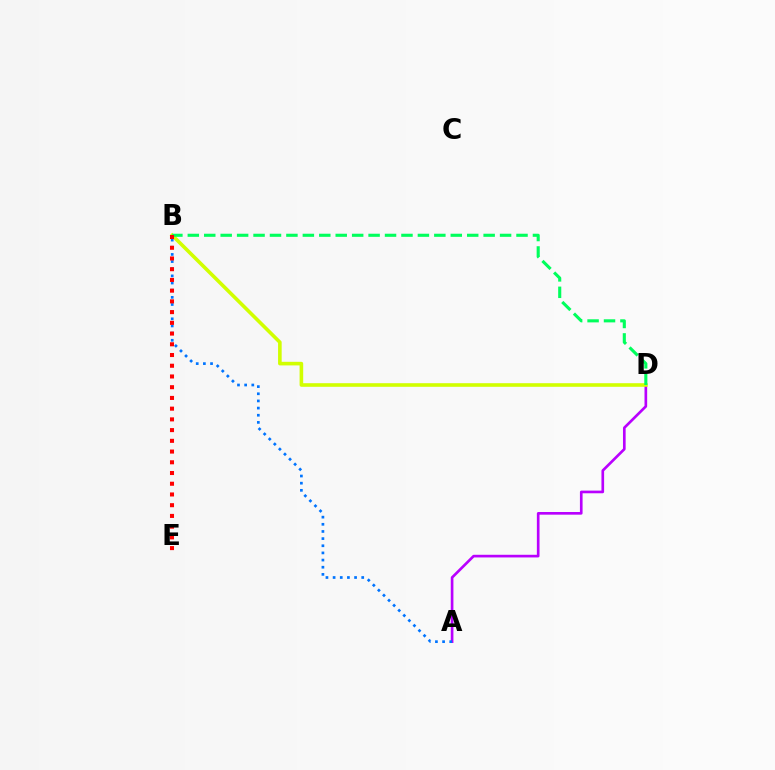{('A', 'D'): [{'color': '#b900ff', 'line_style': 'solid', 'thickness': 1.91}], ('B', 'D'): [{'color': '#d1ff00', 'line_style': 'solid', 'thickness': 2.59}, {'color': '#00ff5c', 'line_style': 'dashed', 'thickness': 2.23}], ('A', 'B'): [{'color': '#0074ff', 'line_style': 'dotted', 'thickness': 1.94}], ('B', 'E'): [{'color': '#ff0000', 'line_style': 'dotted', 'thickness': 2.91}]}